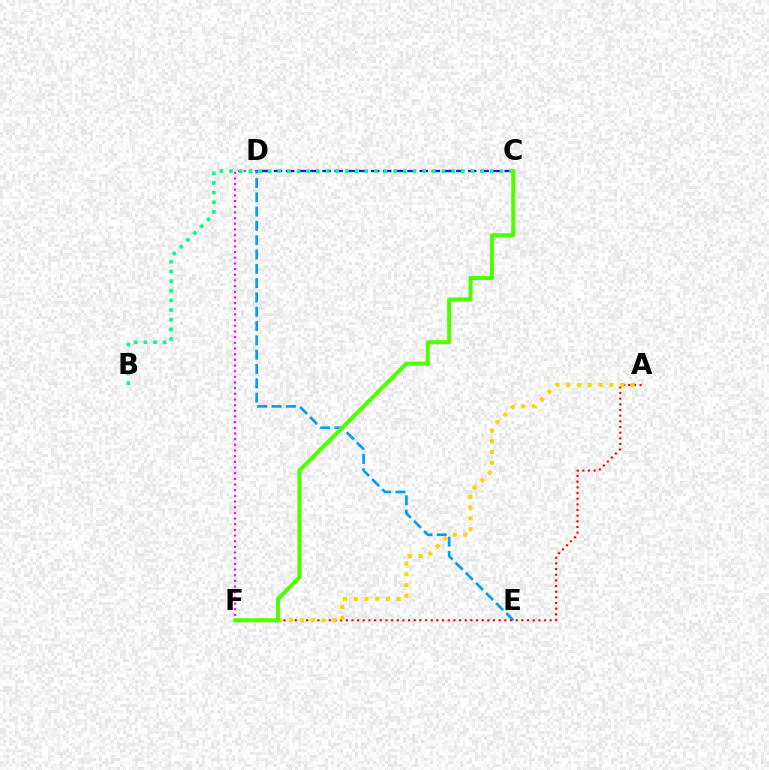{('D', 'F'): [{'color': '#ff00ed', 'line_style': 'dotted', 'thickness': 1.54}], ('C', 'D'): [{'color': '#3700ff', 'line_style': 'dashed', 'thickness': 1.65}], ('B', 'C'): [{'color': '#00ff86', 'line_style': 'dotted', 'thickness': 2.62}], ('D', 'E'): [{'color': '#009eff', 'line_style': 'dashed', 'thickness': 1.95}], ('A', 'F'): [{'color': '#ff0000', 'line_style': 'dotted', 'thickness': 1.54}, {'color': '#ffd500', 'line_style': 'dotted', 'thickness': 2.92}], ('C', 'F'): [{'color': '#4fff00', 'line_style': 'solid', 'thickness': 2.91}]}